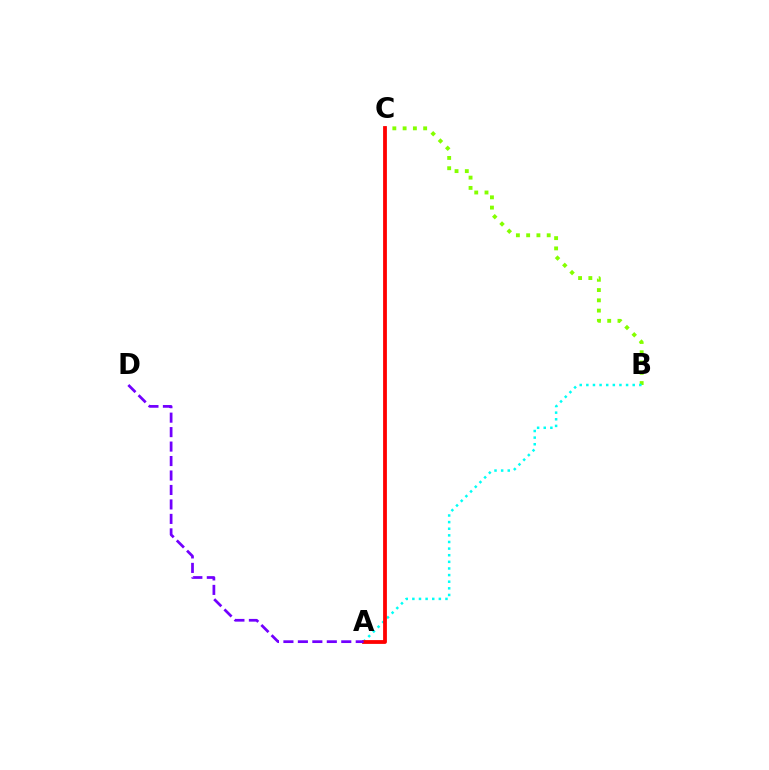{('B', 'C'): [{'color': '#84ff00', 'line_style': 'dotted', 'thickness': 2.79}], ('A', 'B'): [{'color': '#00fff6', 'line_style': 'dotted', 'thickness': 1.8}], ('A', 'C'): [{'color': '#ff0000', 'line_style': 'solid', 'thickness': 2.74}], ('A', 'D'): [{'color': '#7200ff', 'line_style': 'dashed', 'thickness': 1.96}]}